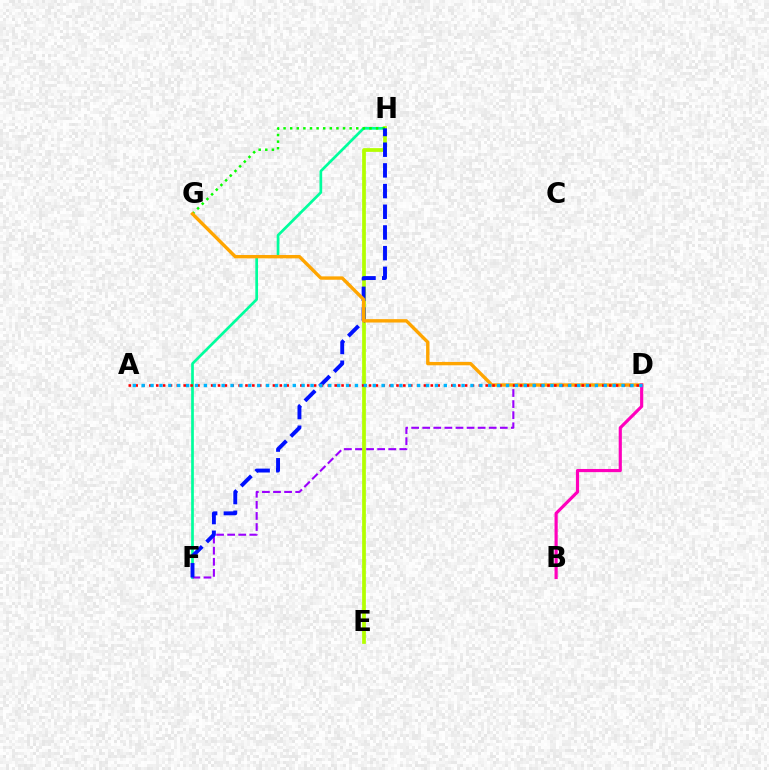{('F', 'H'): [{'color': '#00ff9d', 'line_style': 'solid', 'thickness': 1.94}, {'color': '#0010ff', 'line_style': 'dashed', 'thickness': 2.81}], ('D', 'F'): [{'color': '#9b00ff', 'line_style': 'dashed', 'thickness': 1.51}], ('E', 'H'): [{'color': '#b3ff00', 'line_style': 'solid', 'thickness': 2.69}], ('G', 'H'): [{'color': '#08ff00', 'line_style': 'dotted', 'thickness': 1.8}], ('D', 'G'): [{'color': '#ffa500', 'line_style': 'solid', 'thickness': 2.43}], ('A', 'D'): [{'color': '#ff0000', 'line_style': 'dotted', 'thickness': 1.86}, {'color': '#00b5ff', 'line_style': 'dotted', 'thickness': 2.41}], ('B', 'D'): [{'color': '#ff00bd', 'line_style': 'solid', 'thickness': 2.28}]}